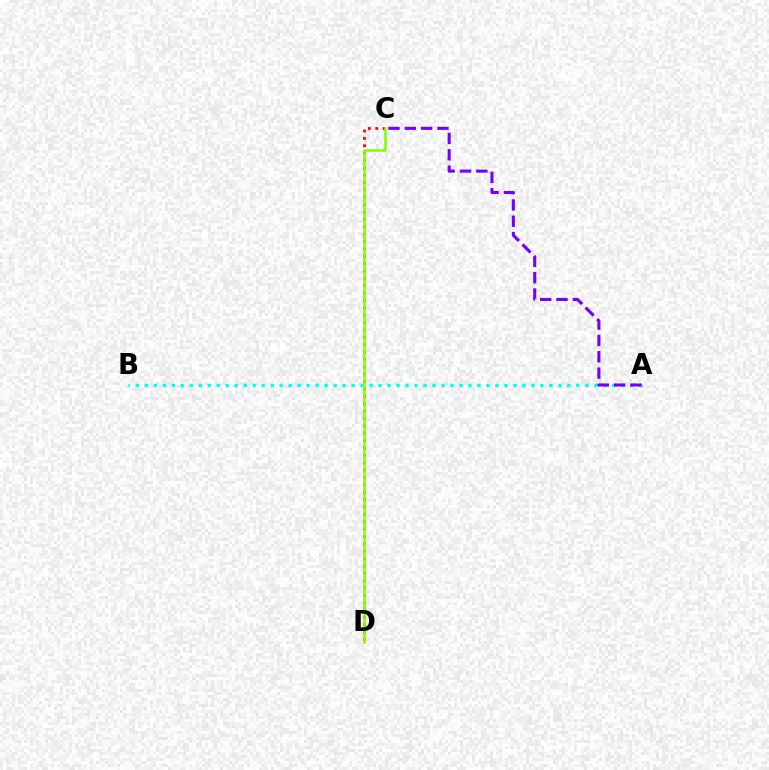{('A', 'B'): [{'color': '#00fff6', 'line_style': 'dotted', 'thickness': 2.44}], ('C', 'D'): [{'color': '#ff0000', 'line_style': 'dotted', 'thickness': 2.0}, {'color': '#84ff00', 'line_style': 'solid', 'thickness': 1.83}], ('A', 'C'): [{'color': '#7200ff', 'line_style': 'dashed', 'thickness': 2.22}]}